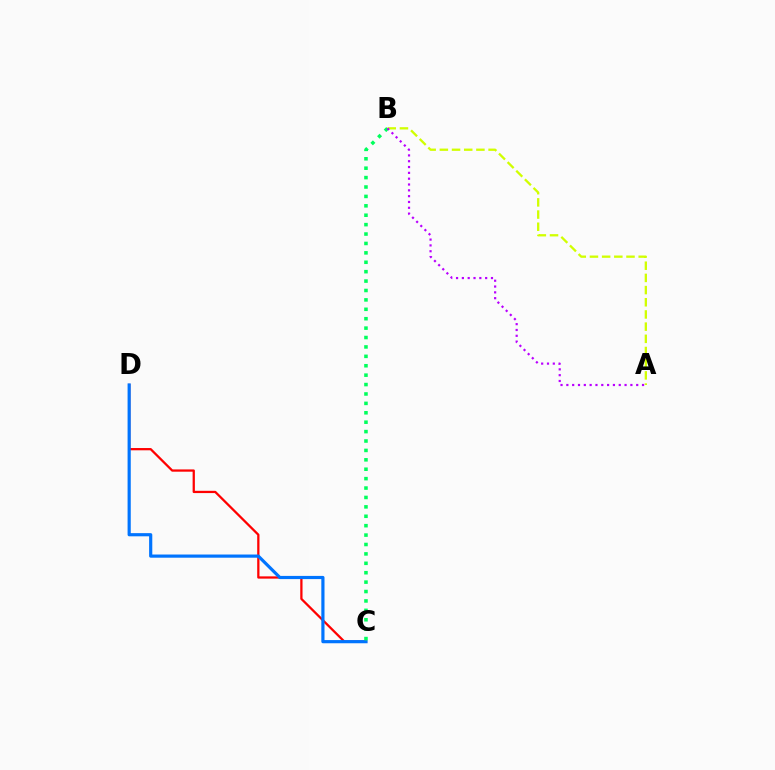{('C', 'D'): [{'color': '#ff0000', 'line_style': 'solid', 'thickness': 1.63}, {'color': '#0074ff', 'line_style': 'solid', 'thickness': 2.29}], ('A', 'B'): [{'color': '#d1ff00', 'line_style': 'dashed', 'thickness': 1.66}, {'color': '#b900ff', 'line_style': 'dotted', 'thickness': 1.58}], ('B', 'C'): [{'color': '#00ff5c', 'line_style': 'dotted', 'thickness': 2.56}]}